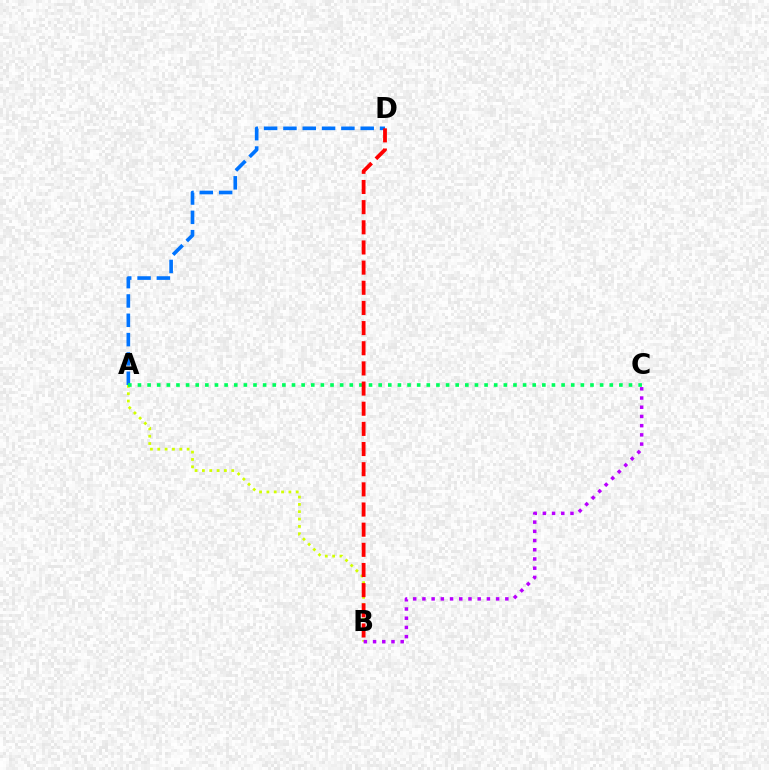{('A', 'B'): [{'color': '#d1ff00', 'line_style': 'dotted', 'thickness': 1.99}], ('A', 'D'): [{'color': '#0074ff', 'line_style': 'dashed', 'thickness': 2.63}], ('B', 'C'): [{'color': '#b900ff', 'line_style': 'dotted', 'thickness': 2.5}], ('A', 'C'): [{'color': '#00ff5c', 'line_style': 'dotted', 'thickness': 2.62}], ('B', 'D'): [{'color': '#ff0000', 'line_style': 'dashed', 'thickness': 2.74}]}